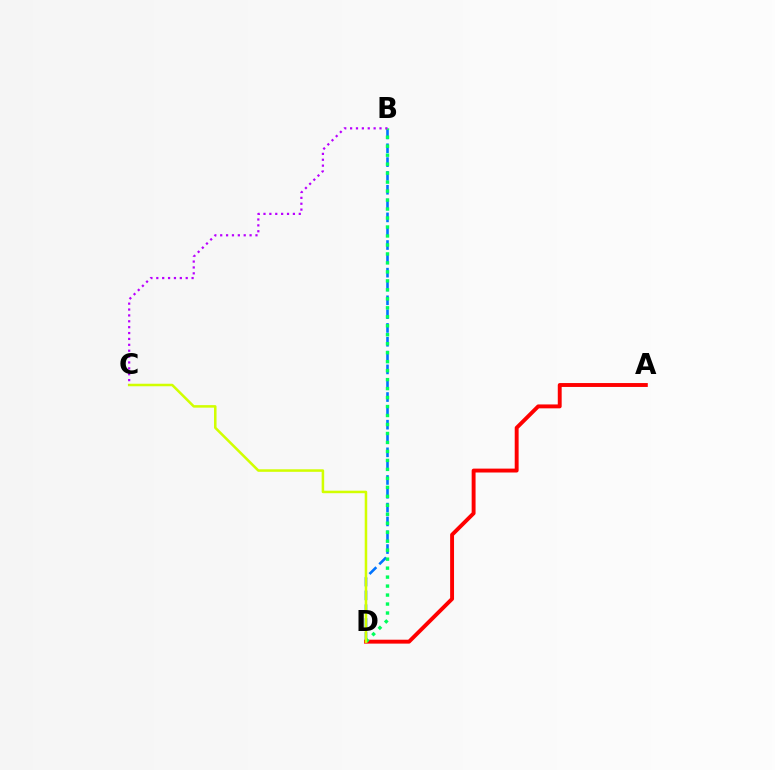{('B', 'D'): [{'color': '#0074ff', 'line_style': 'dashed', 'thickness': 1.88}, {'color': '#00ff5c', 'line_style': 'dotted', 'thickness': 2.44}], ('A', 'D'): [{'color': '#ff0000', 'line_style': 'solid', 'thickness': 2.81}], ('C', 'D'): [{'color': '#d1ff00', 'line_style': 'solid', 'thickness': 1.82}], ('B', 'C'): [{'color': '#b900ff', 'line_style': 'dotted', 'thickness': 1.6}]}